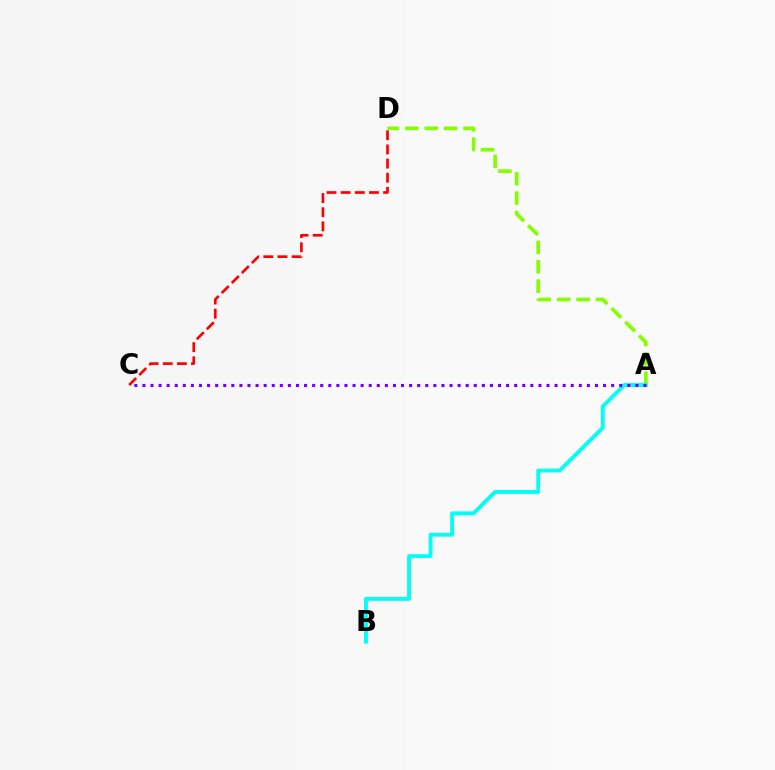{('C', 'D'): [{'color': '#ff0000', 'line_style': 'dashed', 'thickness': 1.92}], ('A', 'D'): [{'color': '#84ff00', 'line_style': 'dashed', 'thickness': 2.64}], ('A', 'B'): [{'color': '#00fff6', 'line_style': 'solid', 'thickness': 2.78}], ('A', 'C'): [{'color': '#7200ff', 'line_style': 'dotted', 'thickness': 2.2}]}